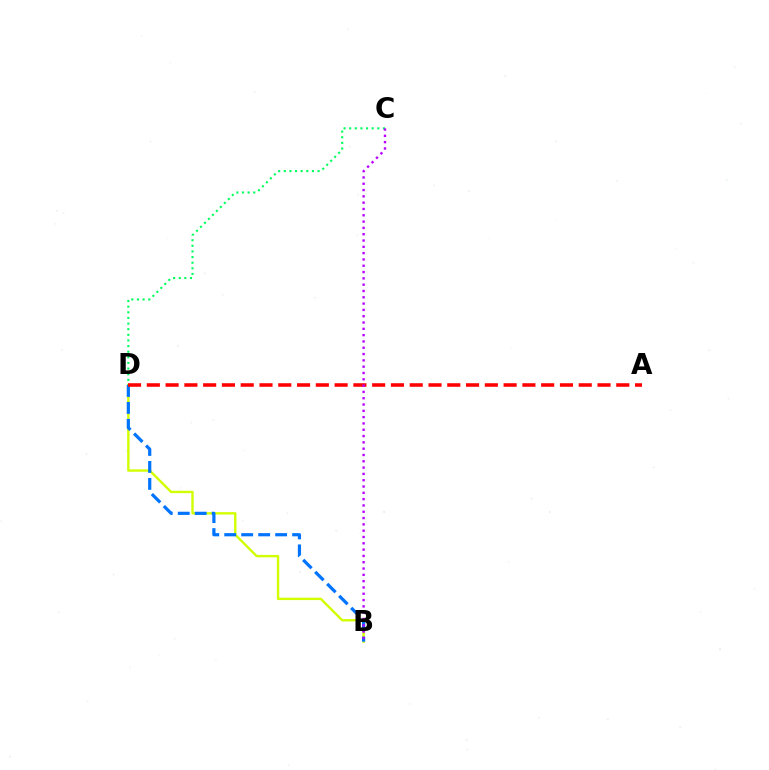{('B', 'D'): [{'color': '#d1ff00', 'line_style': 'solid', 'thickness': 1.72}, {'color': '#0074ff', 'line_style': 'dashed', 'thickness': 2.31}], ('C', 'D'): [{'color': '#00ff5c', 'line_style': 'dotted', 'thickness': 1.53}], ('A', 'D'): [{'color': '#ff0000', 'line_style': 'dashed', 'thickness': 2.55}], ('B', 'C'): [{'color': '#b900ff', 'line_style': 'dotted', 'thickness': 1.71}]}